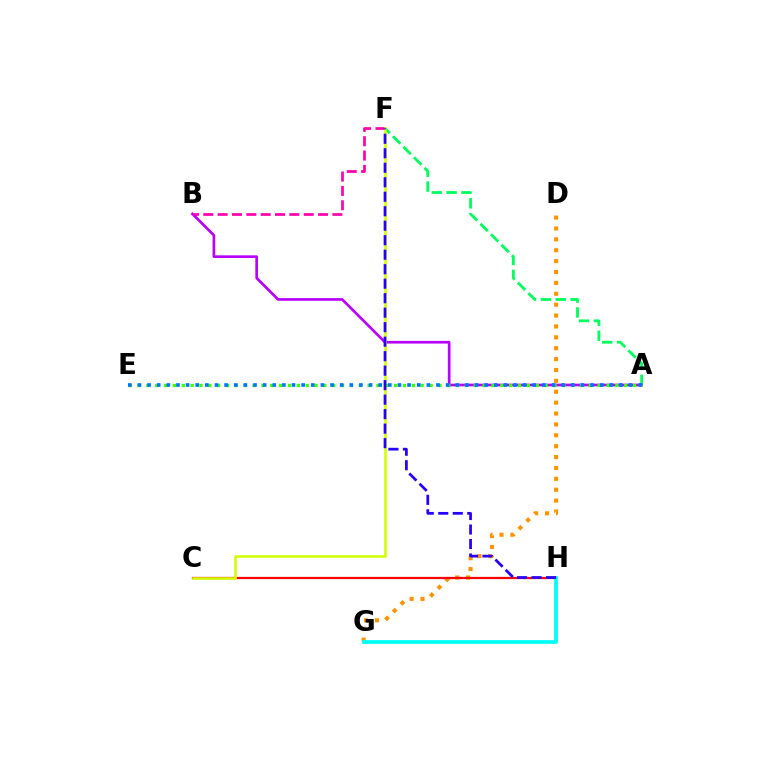{('A', 'F'): [{'color': '#00ff5c', 'line_style': 'dashed', 'thickness': 2.02}], ('D', 'G'): [{'color': '#ff9400', 'line_style': 'dotted', 'thickness': 2.96}], ('C', 'H'): [{'color': '#ff0000', 'line_style': 'solid', 'thickness': 1.61}], ('A', 'B'): [{'color': '#b900ff', 'line_style': 'solid', 'thickness': 1.94}], ('B', 'F'): [{'color': '#ff00ac', 'line_style': 'dashed', 'thickness': 1.95}], ('C', 'F'): [{'color': '#d1ff00', 'line_style': 'solid', 'thickness': 1.86}], ('G', 'H'): [{'color': '#00fff6', 'line_style': 'solid', 'thickness': 2.7}], ('A', 'E'): [{'color': '#3dff00', 'line_style': 'dotted', 'thickness': 2.4}, {'color': '#0074ff', 'line_style': 'dotted', 'thickness': 2.62}], ('F', 'H'): [{'color': '#2500ff', 'line_style': 'dashed', 'thickness': 1.97}]}